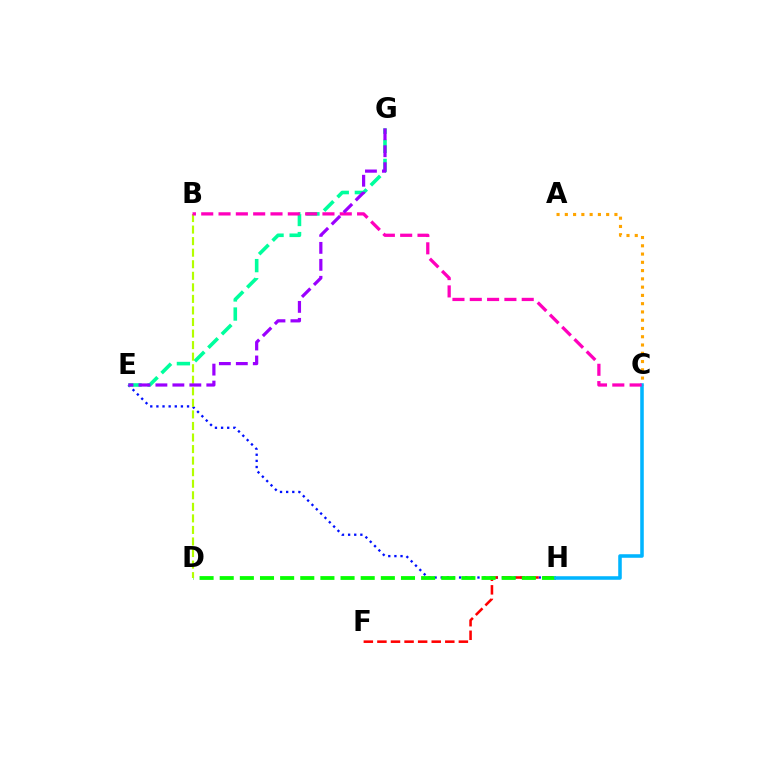{('E', 'H'): [{'color': '#0010ff', 'line_style': 'dotted', 'thickness': 1.67}], ('A', 'C'): [{'color': '#ffa500', 'line_style': 'dotted', 'thickness': 2.25}], ('F', 'H'): [{'color': '#ff0000', 'line_style': 'dashed', 'thickness': 1.84}], ('E', 'G'): [{'color': '#00ff9d', 'line_style': 'dashed', 'thickness': 2.59}, {'color': '#9b00ff', 'line_style': 'dashed', 'thickness': 2.31}], ('D', 'H'): [{'color': '#08ff00', 'line_style': 'dashed', 'thickness': 2.74}], ('B', 'D'): [{'color': '#b3ff00', 'line_style': 'dashed', 'thickness': 1.57}], ('C', 'H'): [{'color': '#00b5ff', 'line_style': 'solid', 'thickness': 2.56}], ('B', 'C'): [{'color': '#ff00bd', 'line_style': 'dashed', 'thickness': 2.35}]}